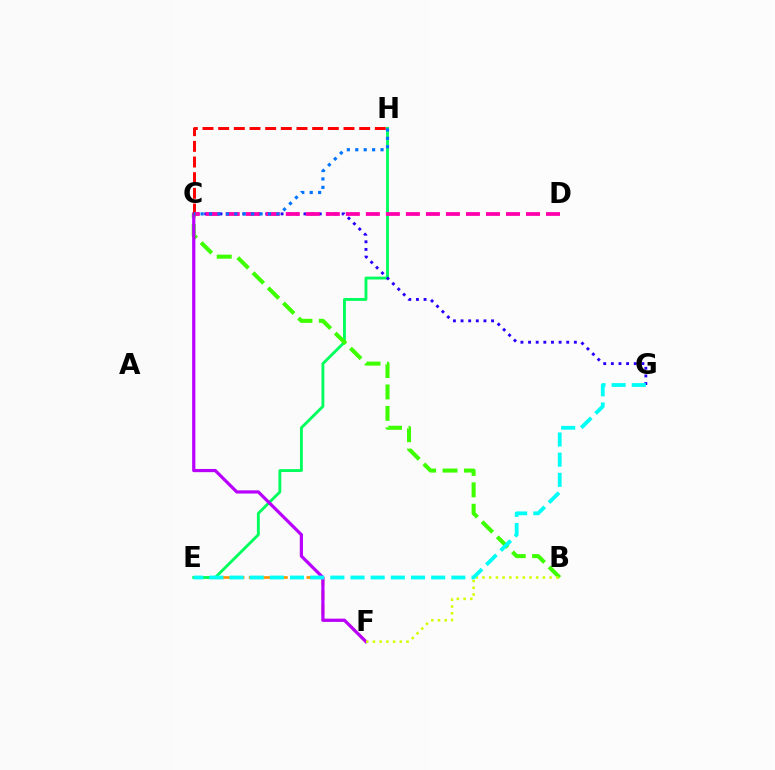{('E', 'F'): [{'color': '#ff9400', 'line_style': 'dashed', 'thickness': 1.96}], ('E', 'H'): [{'color': '#00ff5c', 'line_style': 'solid', 'thickness': 2.06}], ('C', 'G'): [{'color': '#2500ff', 'line_style': 'dotted', 'thickness': 2.07}], ('B', 'C'): [{'color': '#3dff00', 'line_style': 'dashed', 'thickness': 2.91}], ('C', 'F'): [{'color': '#b900ff', 'line_style': 'solid', 'thickness': 2.31}], ('C', 'H'): [{'color': '#ff0000', 'line_style': 'dashed', 'thickness': 2.13}, {'color': '#0074ff', 'line_style': 'dotted', 'thickness': 2.29}], ('C', 'D'): [{'color': '#ff00ac', 'line_style': 'dashed', 'thickness': 2.72}], ('B', 'F'): [{'color': '#d1ff00', 'line_style': 'dotted', 'thickness': 1.82}], ('E', 'G'): [{'color': '#00fff6', 'line_style': 'dashed', 'thickness': 2.74}]}